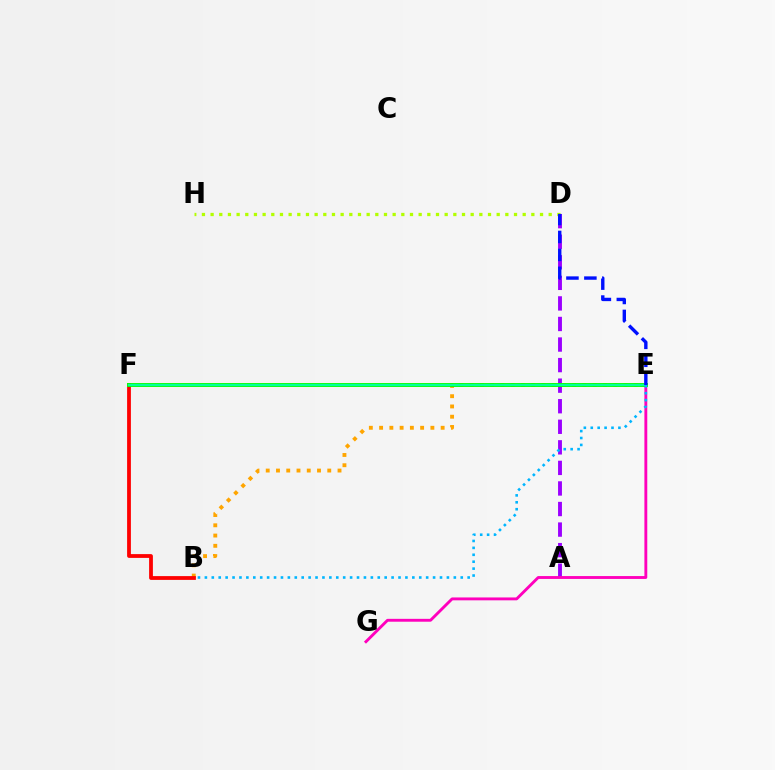{('B', 'E'): [{'color': '#ffa500', 'line_style': 'dotted', 'thickness': 2.79}, {'color': '#00b5ff', 'line_style': 'dotted', 'thickness': 1.88}], ('A', 'D'): [{'color': '#9b00ff', 'line_style': 'dashed', 'thickness': 2.79}], ('B', 'F'): [{'color': '#ff0000', 'line_style': 'solid', 'thickness': 2.73}], ('D', 'H'): [{'color': '#b3ff00', 'line_style': 'dotted', 'thickness': 2.36}], ('E', 'G'): [{'color': '#ff00bd', 'line_style': 'solid', 'thickness': 2.07}], ('E', 'F'): [{'color': '#08ff00', 'line_style': 'solid', 'thickness': 2.81}, {'color': '#00ff9d', 'line_style': 'solid', 'thickness': 1.58}], ('D', 'E'): [{'color': '#0010ff', 'line_style': 'dashed', 'thickness': 2.44}]}